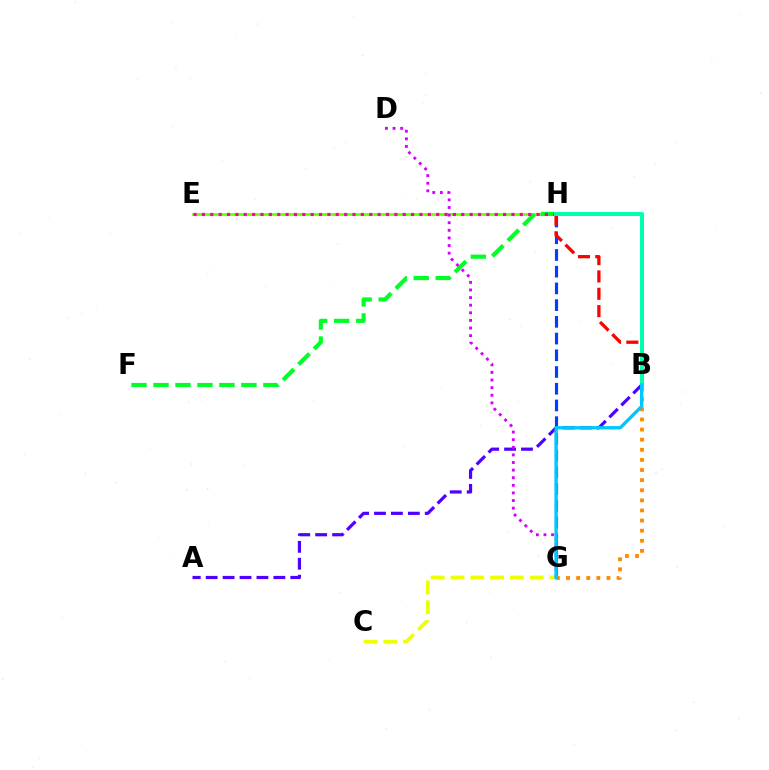{('G', 'H'): [{'color': '#003fff', 'line_style': 'dashed', 'thickness': 2.27}], ('C', 'G'): [{'color': '#eeff00', 'line_style': 'dashed', 'thickness': 2.69}], ('E', 'H'): [{'color': '#66ff00', 'line_style': 'solid', 'thickness': 1.93}, {'color': '#ff00a0', 'line_style': 'dotted', 'thickness': 2.27}], ('A', 'B'): [{'color': '#4f00ff', 'line_style': 'dashed', 'thickness': 2.3}], ('F', 'H'): [{'color': '#00ff27', 'line_style': 'dashed', 'thickness': 2.98}], ('B', 'H'): [{'color': '#ff0000', 'line_style': 'dashed', 'thickness': 2.36}, {'color': '#00ffaf', 'line_style': 'solid', 'thickness': 2.87}], ('D', 'G'): [{'color': '#d600ff', 'line_style': 'dotted', 'thickness': 2.07}], ('B', 'G'): [{'color': '#ff8800', 'line_style': 'dotted', 'thickness': 2.75}, {'color': '#00c7ff', 'line_style': 'solid', 'thickness': 2.42}]}